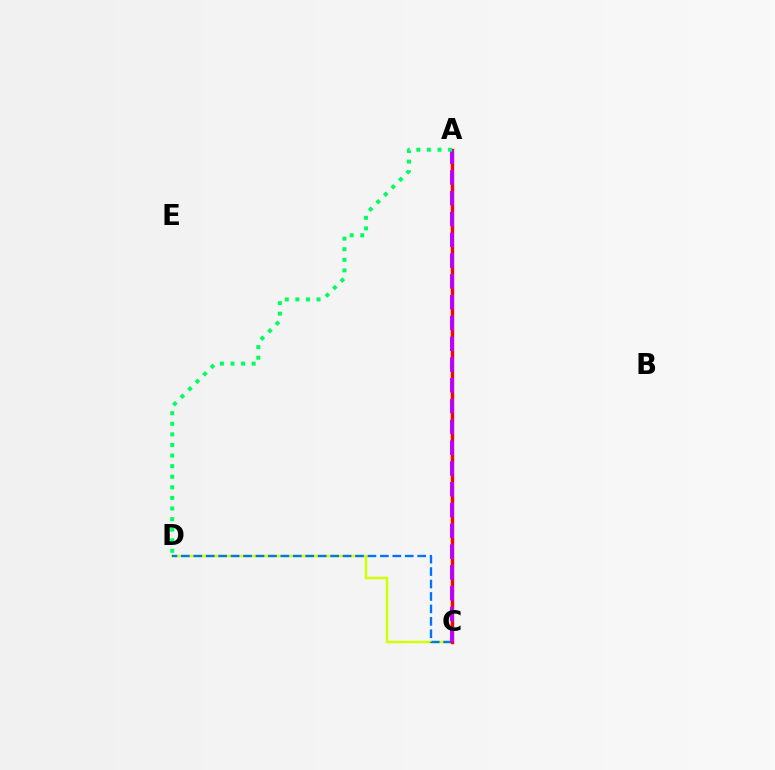{('C', 'D'): [{'color': '#d1ff00', 'line_style': 'solid', 'thickness': 1.78}, {'color': '#0074ff', 'line_style': 'dashed', 'thickness': 1.69}], ('A', 'C'): [{'color': '#ff0000', 'line_style': 'solid', 'thickness': 2.44}, {'color': '#b900ff', 'line_style': 'dashed', 'thickness': 2.82}], ('A', 'D'): [{'color': '#00ff5c', 'line_style': 'dotted', 'thickness': 2.88}]}